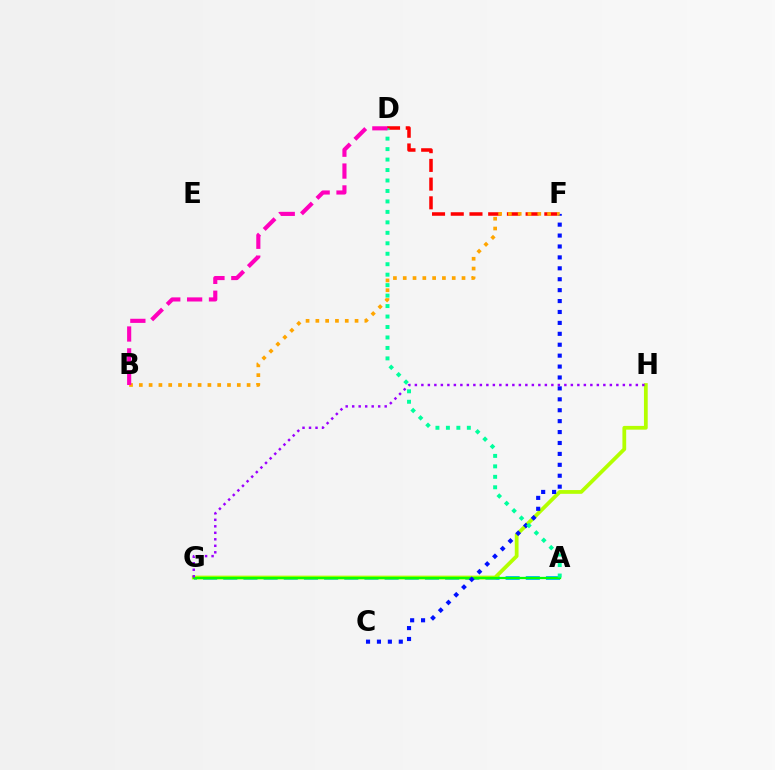{('A', 'G'): [{'color': '#00b5ff', 'line_style': 'dashed', 'thickness': 2.74}, {'color': '#08ff00', 'line_style': 'solid', 'thickness': 1.63}], ('G', 'H'): [{'color': '#b3ff00', 'line_style': 'solid', 'thickness': 2.71}, {'color': '#9b00ff', 'line_style': 'dotted', 'thickness': 1.77}], ('C', 'F'): [{'color': '#0010ff', 'line_style': 'dotted', 'thickness': 2.97}], ('D', 'F'): [{'color': '#ff0000', 'line_style': 'dashed', 'thickness': 2.54}], ('A', 'D'): [{'color': '#00ff9d', 'line_style': 'dotted', 'thickness': 2.84}], ('B', 'F'): [{'color': '#ffa500', 'line_style': 'dotted', 'thickness': 2.66}], ('B', 'D'): [{'color': '#ff00bd', 'line_style': 'dashed', 'thickness': 2.97}]}